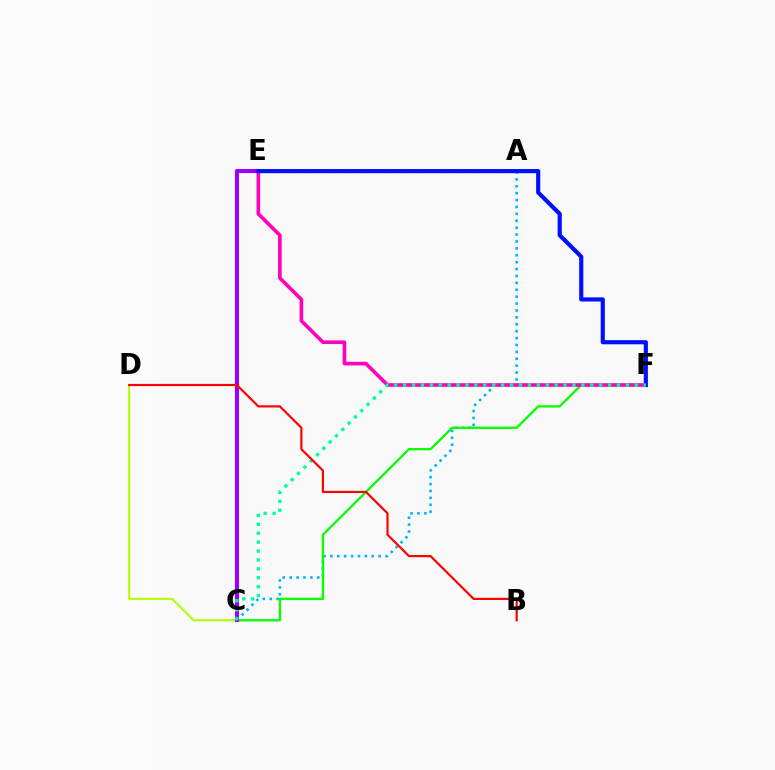{('C', 'D'): [{'color': '#b3ff00', 'line_style': 'solid', 'thickness': 1.51}], ('A', 'C'): [{'color': '#00b5ff', 'line_style': 'dotted', 'thickness': 1.87}], ('C', 'F'): [{'color': '#08ff00', 'line_style': 'solid', 'thickness': 1.67}, {'color': '#00ff9d', 'line_style': 'dotted', 'thickness': 2.42}], ('C', 'E'): [{'color': '#9b00ff', 'line_style': 'solid', 'thickness': 2.93}], ('A', 'E'): [{'color': '#ffa500', 'line_style': 'dashed', 'thickness': 2.53}], ('E', 'F'): [{'color': '#ff00bd', 'line_style': 'solid', 'thickness': 2.61}, {'color': '#0010ff', 'line_style': 'solid', 'thickness': 2.99}], ('B', 'D'): [{'color': '#ff0000', 'line_style': 'solid', 'thickness': 1.57}]}